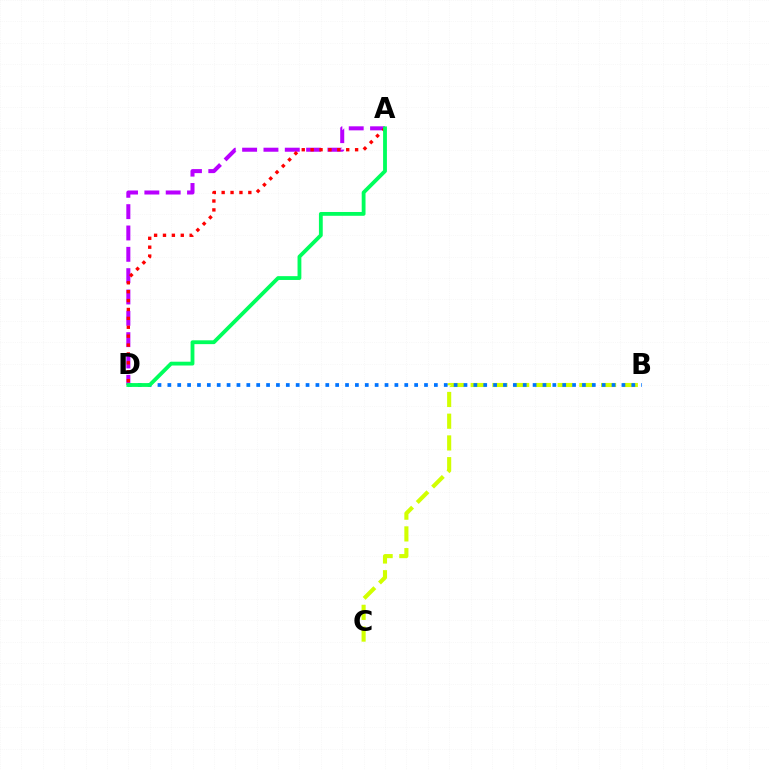{('A', 'D'): [{'color': '#b900ff', 'line_style': 'dashed', 'thickness': 2.9}, {'color': '#ff0000', 'line_style': 'dotted', 'thickness': 2.42}, {'color': '#00ff5c', 'line_style': 'solid', 'thickness': 2.75}], ('B', 'C'): [{'color': '#d1ff00', 'line_style': 'dashed', 'thickness': 2.95}], ('B', 'D'): [{'color': '#0074ff', 'line_style': 'dotted', 'thickness': 2.68}]}